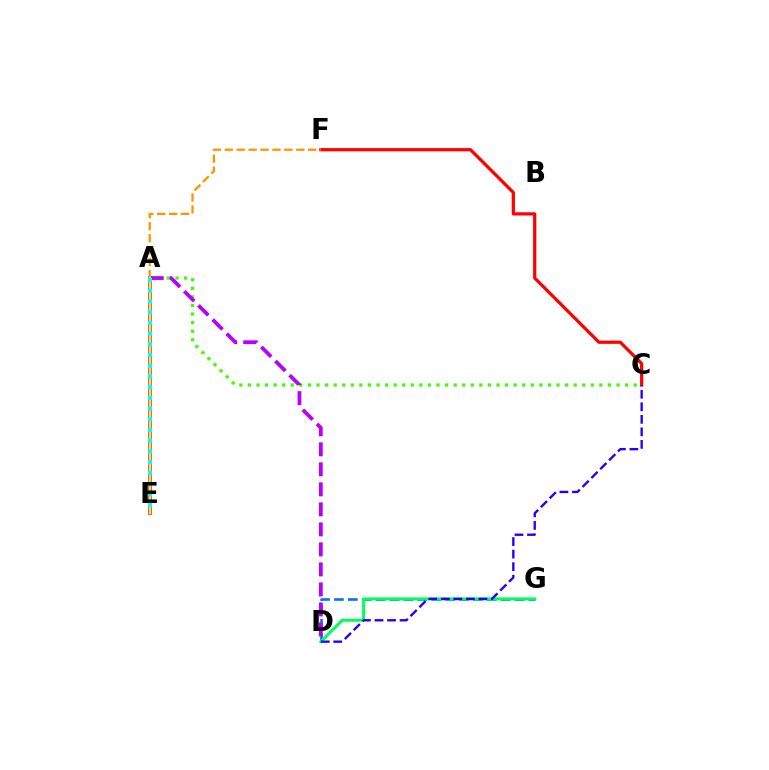{('C', 'F'): [{'color': '#ff0000', 'line_style': 'solid', 'thickness': 2.33}], ('D', 'G'): [{'color': '#0074ff', 'line_style': 'dashed', 'thickness': 1.89}, {'color': '#00ff5c', 'line_style': 'solid', 'thickness': 2.17}], ('A', 'E'): [{'color': '#ff00ac', 'line_style': 'solid', 'thickness': 2.67}, {'color': '#d1ff00', 'line_style': 'solid', 'thickness': 1.71}, {'color': '#00fff6', 'line_style': 'dotted', 'thickness': 2.91}], ('A', 'C'): [{'color': '#3dff00', 'line_style': 'dotted', 'thickness': 2.33}], ('A', 'D'): [{'color': '#b900ff', 'line_style': 'dashed', 'thickness': 2.72}], ('C', 'D'): [{'color': '#2500ff', 'line_style': 'dashed', 'thickness': 1.7}], ('A', 'F'): [{'color': '#ff9400', 'line_style': 'dashed', 'thickness': 1.62}]}